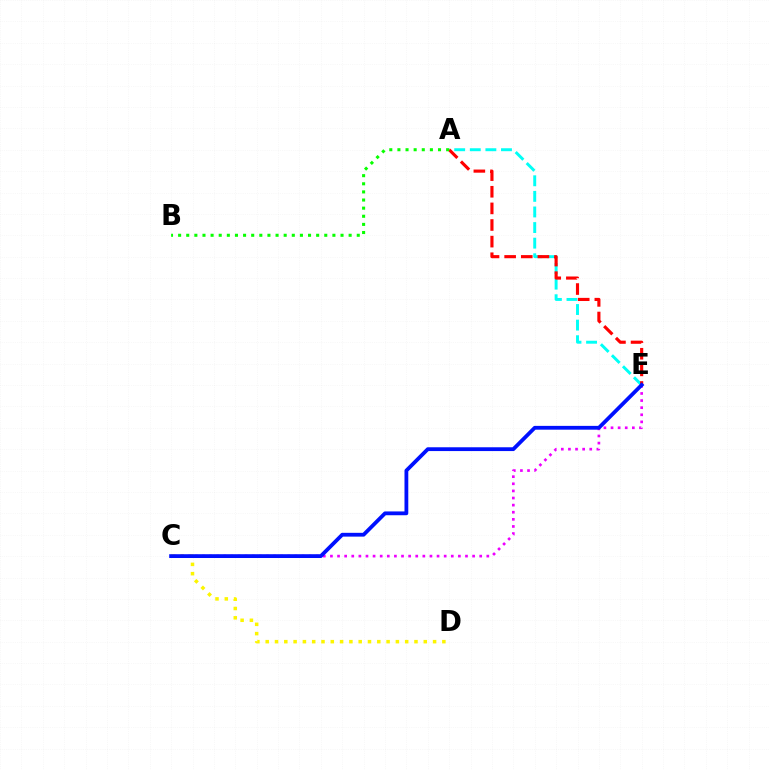{('A', 'E'): [{'color': '#00fff6', 'line_style': 'dashed', 'thickness': 2.12}, {'color': '#ff0000', 'line_style': 'dashed', 'thickness': 2.26}], ('C', 'D'): [{'color': '#fcf500', 'line_style': 'dotted', 'thickness': 2.53}], ('C', 'E'): [{'color': '#ee00ff', 'line_style': 'dotted', 'thickness': 1.93}, {'color': '#0010ff', 'line_style': 'solid', 'thickness': 2.74}], ('A', 'B'): [{'color': '#08ff00', 'line_style': 'dotted', 'thickness': 2.21}]}